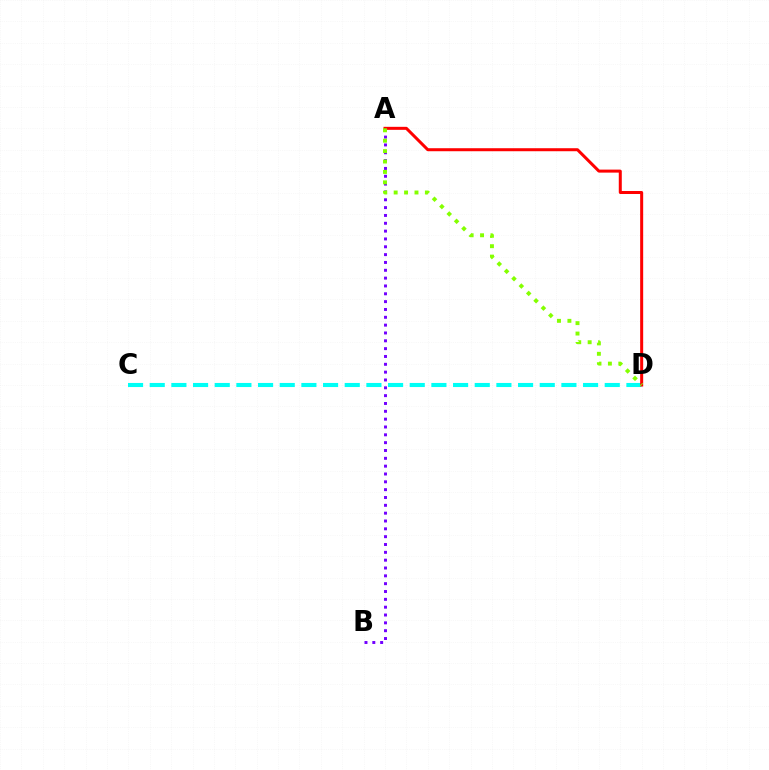{('A', 'B'): [{'color': '#7200ff', 'line_style': 'dotted', 'thickness': 2.13}], ('C', 'D'): [{'color': '#00fff6', 'line_style': 'dashed', 'thickness': 2.94}], ('A', 'D'): [{'color': '#ff0000', 'line_style': 'solid', 'thickness': 2.17}, {'color': '#84ff00', 'line_style': 'dotted', 'thickness': 2.83}]}